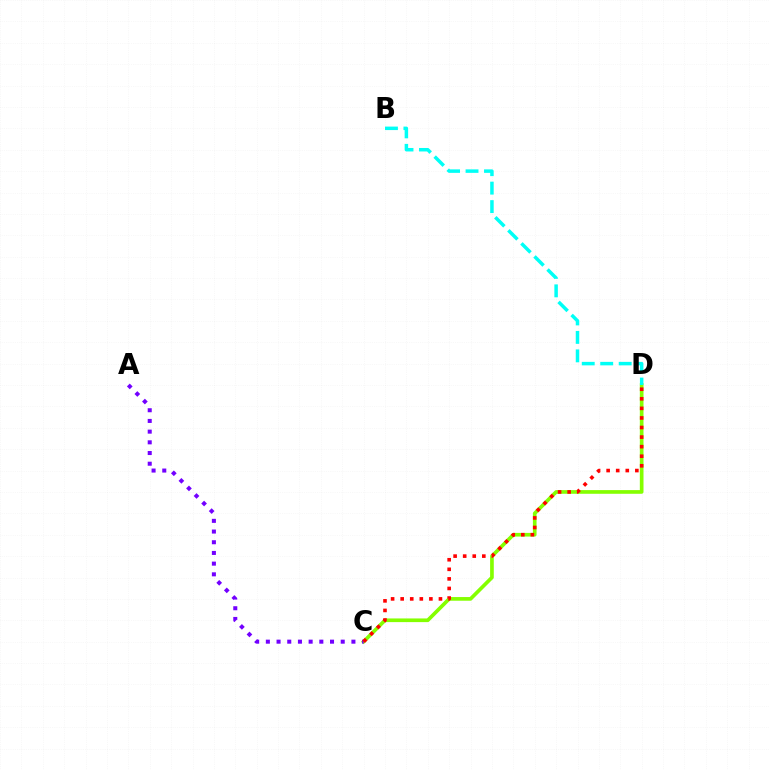{('C', 'D'): [{'color': '#84ff00', 'line_style': 'solid', 'thickness': 2.65}, {'color': '#ff0000', 'line_style': 'dotted', 'thickness': 2.6}], ('A', 'C'): [{'color': '#7200ff', 'line_style': 'dotted', 'thickness': 2.91}], ('B', 'D'): [{'color': '#00fff6', 'line_style': 'dashed', 'thickness': 2.51}]}